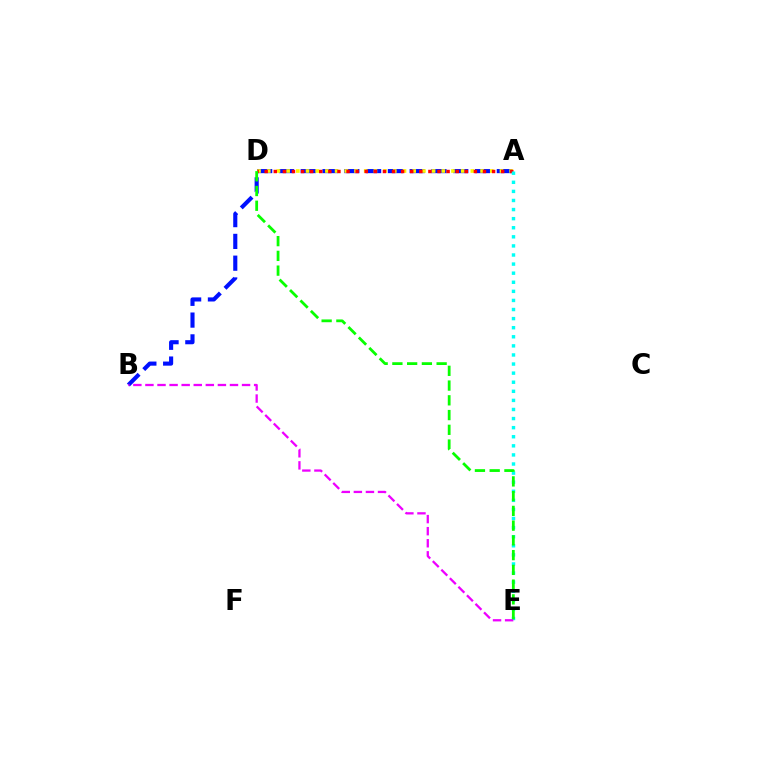{('A', 'B'): [{'color': '#0010ff', 'line_style': 'dashed', 'thickness': 2.96}], ('A', 'D'): [{'color': '#fcf500', 'line_style': 'dotted', 'thickness': 2.63}, {'color': '#ff0000', 'line_style': 'dotted', 'thickness': 2.47}], ('A', 'E'): [{'color': '#00fff6', 'line_style': 'dotted', 'thickness': 2.47}], ('B', 'E'): [{'color': '#ee00ff', 'line_style': 'dashed', 'thickness': 1.64}], ('D', 'E'): [{'color': '#08ff00', 'line_style': 'dashed', 'thickness': 2.0}]}